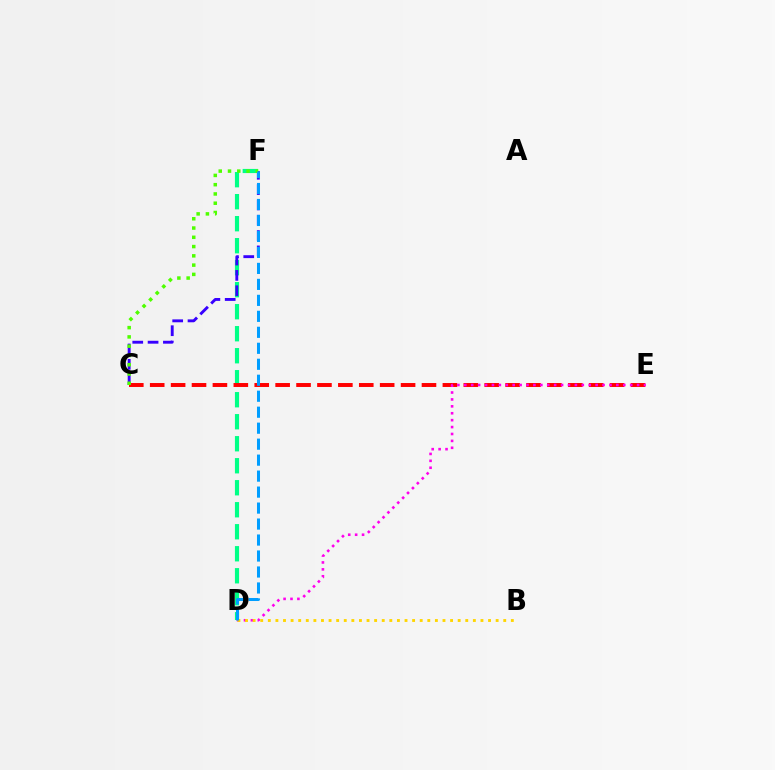{('D', 'F'): [{'color': '#00ff86', 'line_style': 'dashed', 'thickness': 2.99}, {'color': '#009eff', 'line_style': 'dashed', 'thickness': 2.17}], ('C', 'E'): [{'color': '#ff0000', 'line_style': 'dashed', 'thickness': 2.84}], ('C', 'F'): [{'color': '#3700ff', 'line_style': 'dashed', 'thickness': 2.08}, {'color': '#4fff00', 'line_style': 'dotted', 'thickness': 2.52}], ('D', 'E'): [{'color': '#ff00ed', 'line_style': 'dotted', 'thickness': 1.88}], ('B', 'D'): [{'color': '#ffd500', 'line_style': 'dotted', 'thickness': 2.06}]}